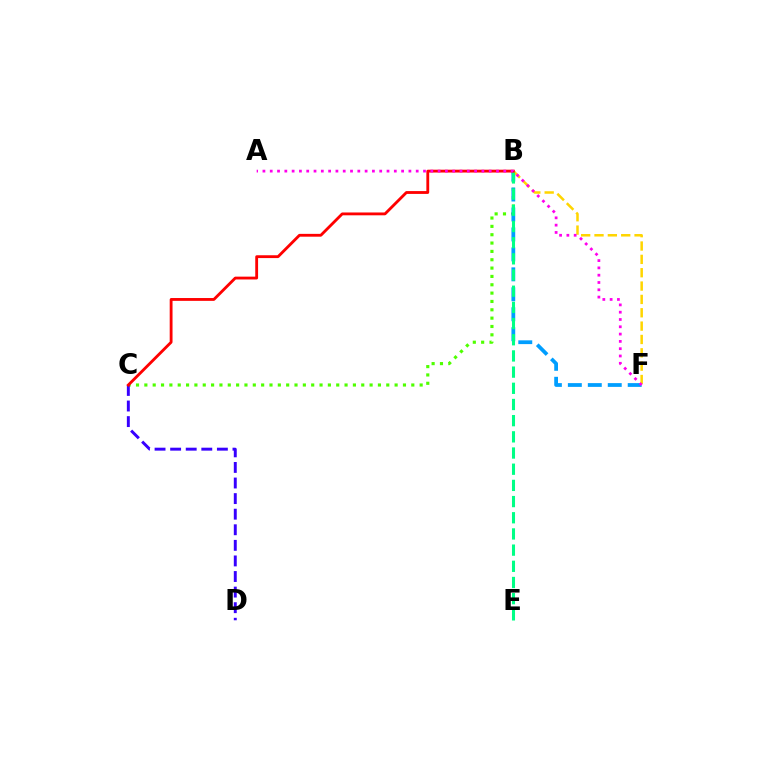{('B', 'C'): [{'color': '#4fff00', 'line_style': 'dotted', 'thickness': 2.27}, {'color': '#ff0000', 'line_style': 'solid', 'thickness': 2.04}], ('B', 'F'): [{'color': '#009eff', 'line_style': 'dashed', 'thickness': 2.71}, {'color': '#ffd500', 'line_style': 'dashed', 'thickness': 1.81}], ('C', 'D'): [{'color': '#3700ff', 'line_style': 'dashed', 'thickness': 2.12}], ('B', 'E'): [{'color': '#00ff86', 'line_style': 'dashed', 'thickness': 2.2}], ('A', 'F'): [{'color': '#ff00ed', 'line_style': 'dotted', 'thickness': 1.98}]}